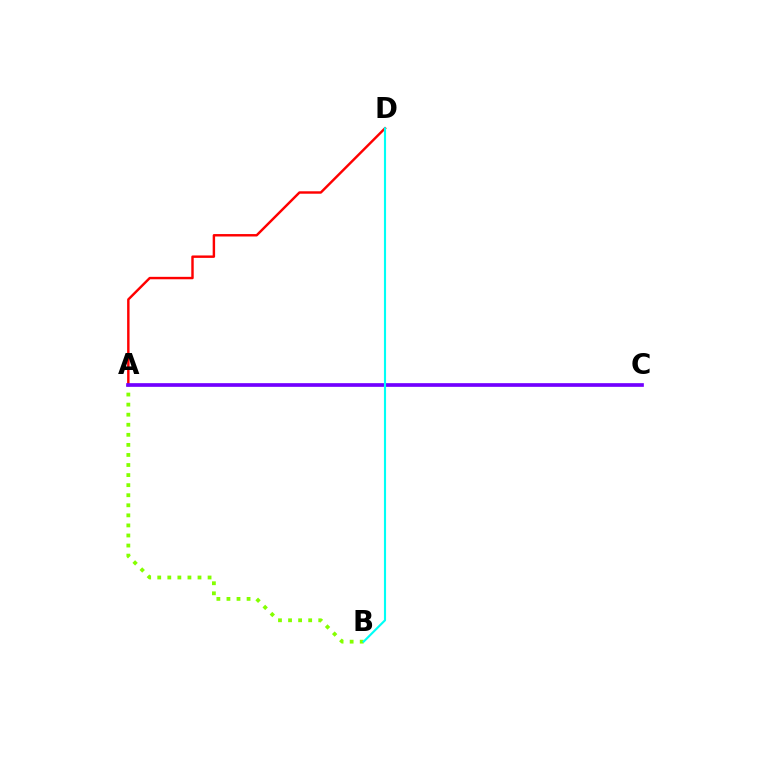{('A', 'D'): [{'color': '#ff0000', 'line_style': 'solid', 'thickness': 1.75}], ('A', 'B'): [{'color': '#84ff00', 'line_style': 'dotted', 'thickness': 2.73}], ('A', 'C'): [{'color': '#7200ff', 'line_style': 'solid', 'thickness': 2.65}], ('B', 'D'): [{'color': '#00fff6', 'line_style': 'solid', 'thickness': 1.54}]}